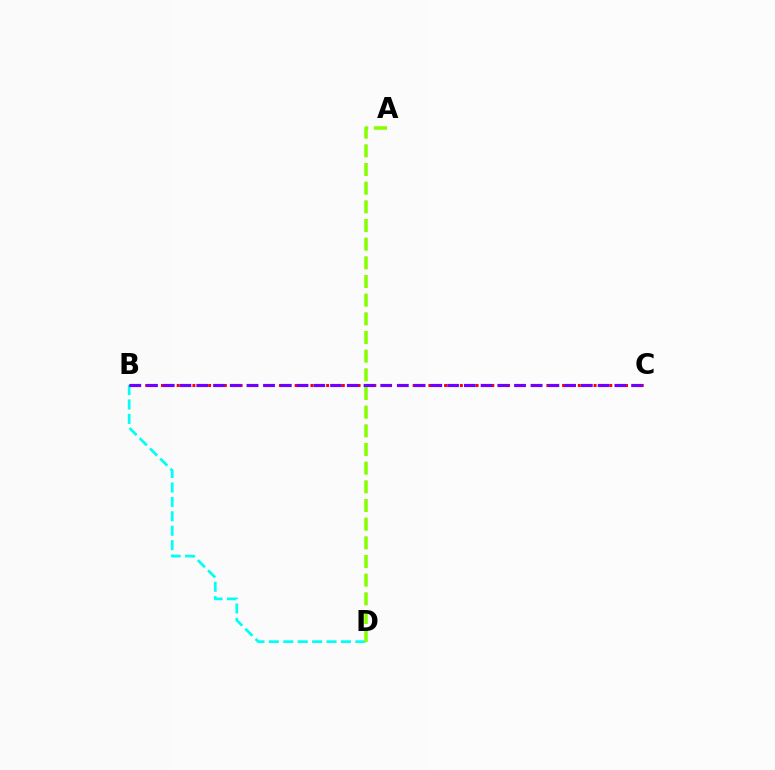{('B', 'D'): [{'color': '#00fff6', 'line_style': 'dashed', 'thickness': 1.96}], ('A', 'D'): [{'color': '#84ff00', 'line_style': 'dashed', 'thickness': 2.54}], ('B', 'C'): [{'color': '#ff0000', 'line_style': 'dotted', 'thickness': 2.14}, {'color': '#7200ff', 'line_style': 'dashed', 'thickness': 2.27}]}